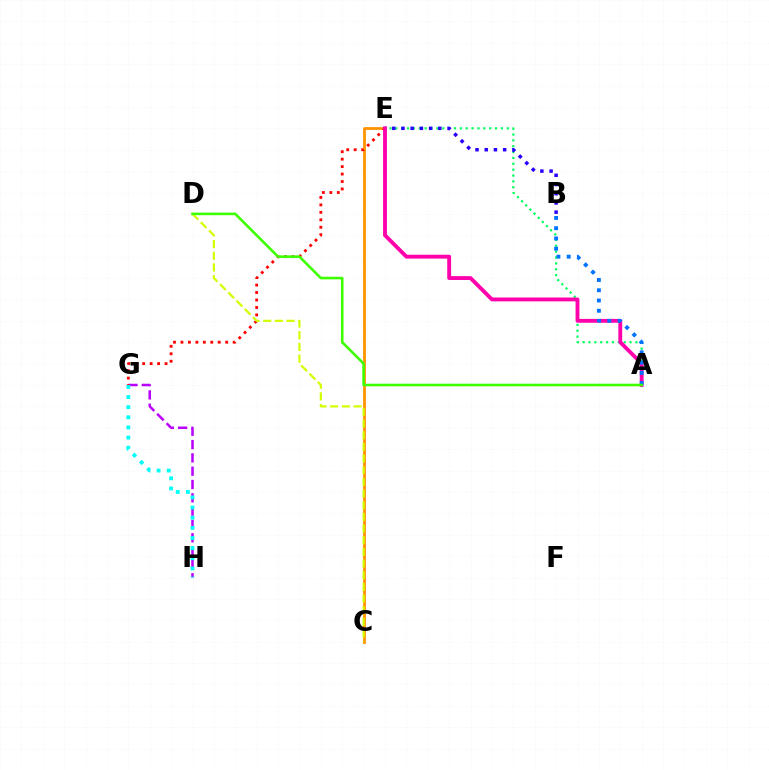{('A', 'E'): [{'color': '#00ff5c', 'line_style': 'dotted', 'thickness': 1.59}, {'color': '#ff00ac', 'line_style': 'solid', 'thickness': 2.77}], ('B', 'E'): [{'color': '#2500ff', 'line_style': 'dotted', 'thickness': 2.5}], ('C', 'E'): [{'color': '#ff9400', 'line_style': 'solid', 'thickness': 2.02}], ('G', 'H'): [{'color': '#b900ff', 'line_style': 'dashed', 'thickness': 1.81}, {'color': '#00fff6', 'line_style': 'dotted', 'thickness': 2.75}], ('E', 'G'): [{'color': '#ff0000', 'line_style': 'dotted', 'thickness': 2.03}], ('C', 'D'): [{'color': '#d1ff00', 'line_style': 'dashed', 'thickness': 1.58}], ('A', 'B'): [{'color': '#0074ff', 'line_style': 'dotted', 'thickness': 2.79}], ('A', 'D'): [{'color': '#3dff00', 'line_style': 'solid', 'thickness': 1.88}]}